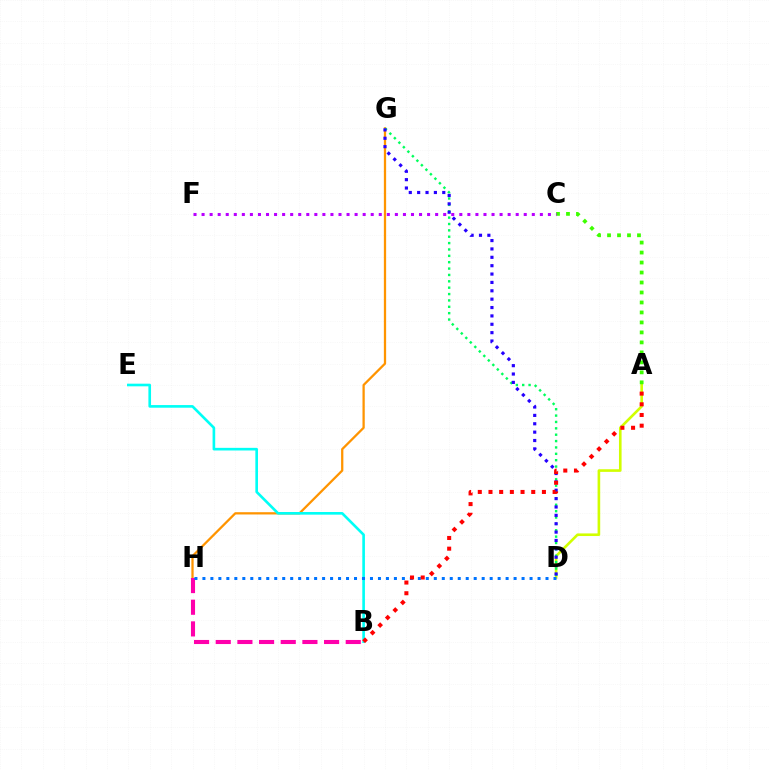{('G', 'H'): [{'color': '#ff9400', 'line_style': 'solid', 'thickness': 1.63}], ('B', 'H'): [{'color': '#ff00ac', 'line_style': 'dashed', 'thickness': 2.94}], ('A', 'D'): [{'color': '#d1ff00', 'line_style': 'solid', 'thickness': 1.89}], ('D', 'G'): [{'color': '#00ff5c', 'line_style': 'dotted', 'thickness': 1.73}, {'color': '#2500ff', 'line_style': 'dotted', 'thickness': 2.27}], ('B', 'E'): [{'color': '#00fff6', 'line_style': 'solid', 'thickness': 1.9}], ('D', 'H'): [{'color': '#0074ff', 'line_style': 'dotted', 'thickness': 2.17}], ('A', 'C'): [{'color': '#3dff00', 'line_style': 'dotted', 'thickness': 2.71}], ('A', 'B'): [{'color': '#ff0000', 'line_style': 'dotted', 'thickness': 2.9}], ('C', 'F'): [{'color': '#b900ff', 'line_style': 'dotted', 'thickness': 2.19}]}